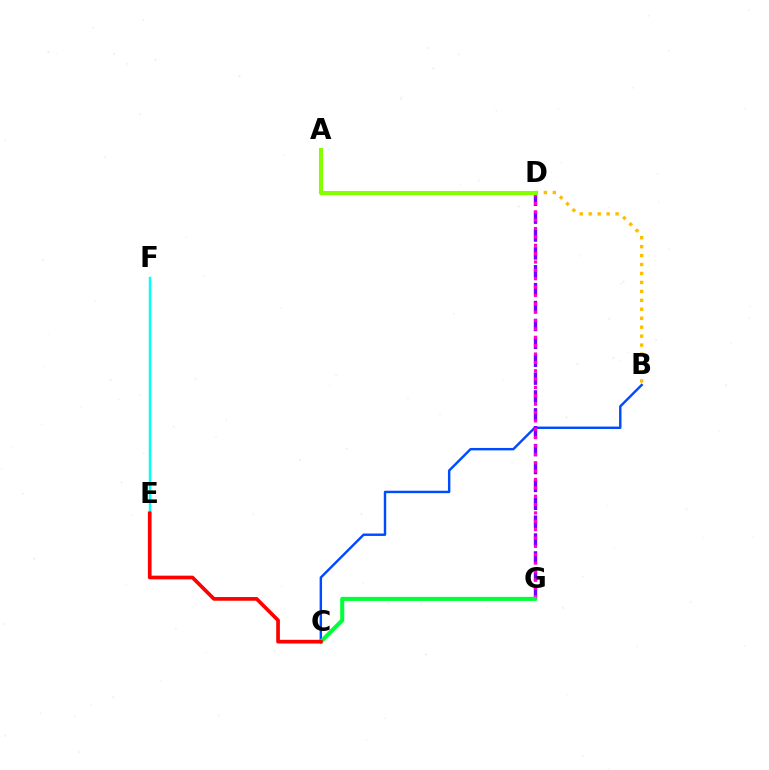{('B', 'C'): [{'color': '#004bff', 'line_style': 'solid', 'thickness': 1.75}], ('D', 'G'): [{'color': '#7200ff', 'line_style': 'dashed', 'thickness': 2.43}, {'color': '#ff00cf', 'line_style': 'dotted', 'thickness': 2.27}], ('B', 'D'): [{'color': '#ffbd00', 'line_style': 'dotted', 'thickness': 2.43}], ('C', 'G'): [{'color': '#00ff39', 'line_style': 'solid', 'thickness': 2.92}], ('E', 'F'): [{'color': '#00fff6', 'line_style': 'solid', 'thickness': 1.76}], ('C', 'E'): [{'color': '#ff0000', 'line_style': 'solid', 'thickness': 2.65}], ('A', 'D'): [{'color': '#84ff00', 'line_style': 'solid', 'thickness': 2.94}]}